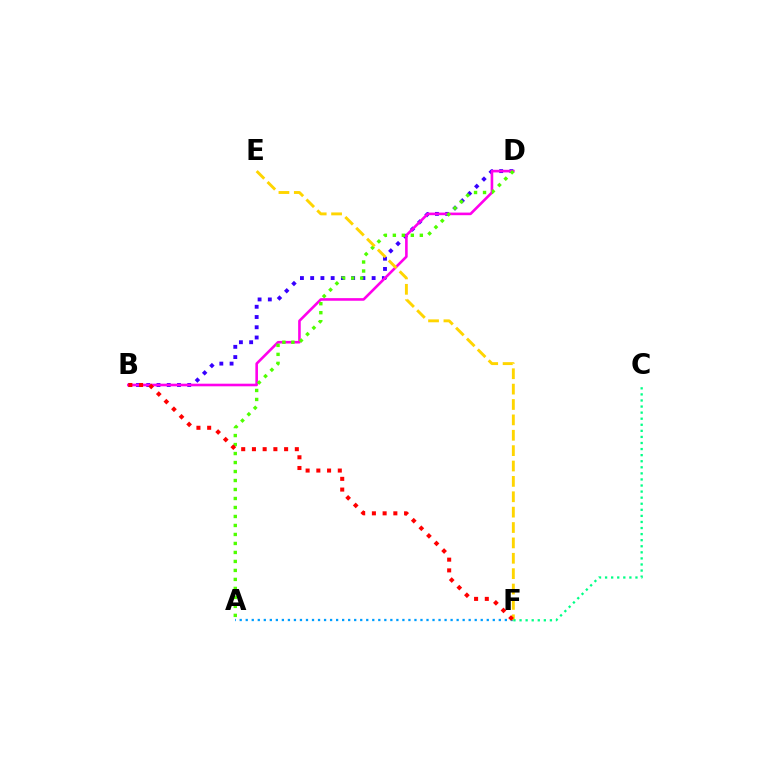{('B', 'D'): [{'color': '#3700ff', 'line_style': 'dotted', 'thickness': 2.78}, {'color': '#ff00ed', 'line_style': 'solid', 'thickness': 1.88}], ('A', 'F'): [{'color': '#009eff', 'line_style': 'dotted', 'thickness': 1.64}], ('A', 'D'): [{'color': '#4fff00', 'line_style': 'dotted', 'thickness': 2.44}], ('E', 'F'): [{'color': '#ffd500', 'line_style': 'dashed', 'thickness': 2.09}], ('C', 'F'): [{'color': '#00ff86', 'line_style': 'dotted', 'thickness': 1.65}], ('B', 'F'): [{'color': '#ff0000', 'line_style': 'dotted', 'thickness': 2.91}]}